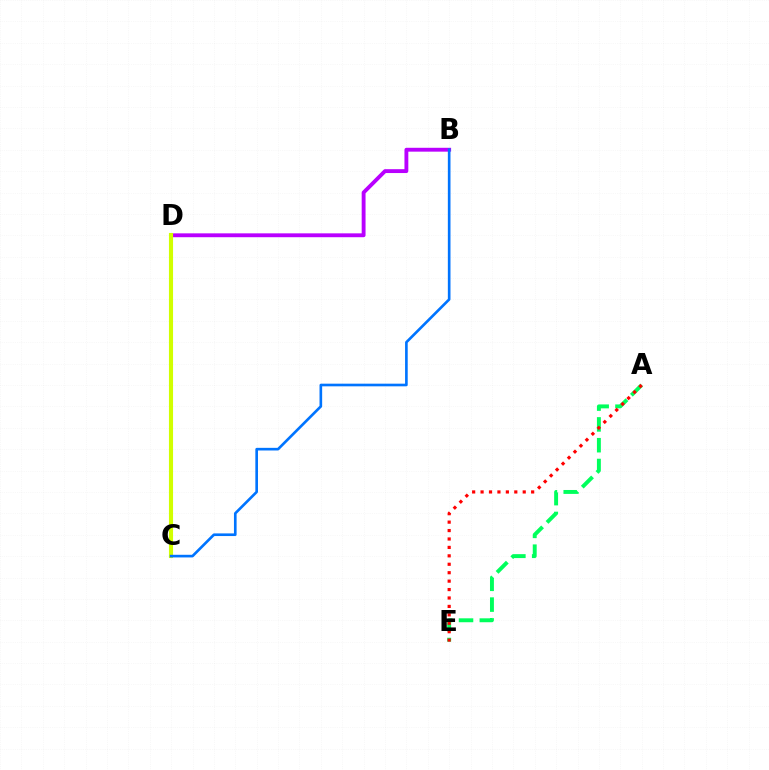{('B', 'D'): [{'color': '#b900ff', 'line_style': 'solid', 'thickness': 2.78}], ('A', 'E'): [{'color': '#00ff5c', 'line_style': 'dashed', 'thickness': 2.83}, {'color': '#ff0000', 'line_style': 'dotted', 'thickness': 2.29}], ('C', 'D'): [{'color': '#d1ff00', 'line_style': 'solid', 'thickness': 2.96}], ('B', 'C'): [{'color': '#0074ff', 'line_style': 'solid', 'thickness': 1.9}]}